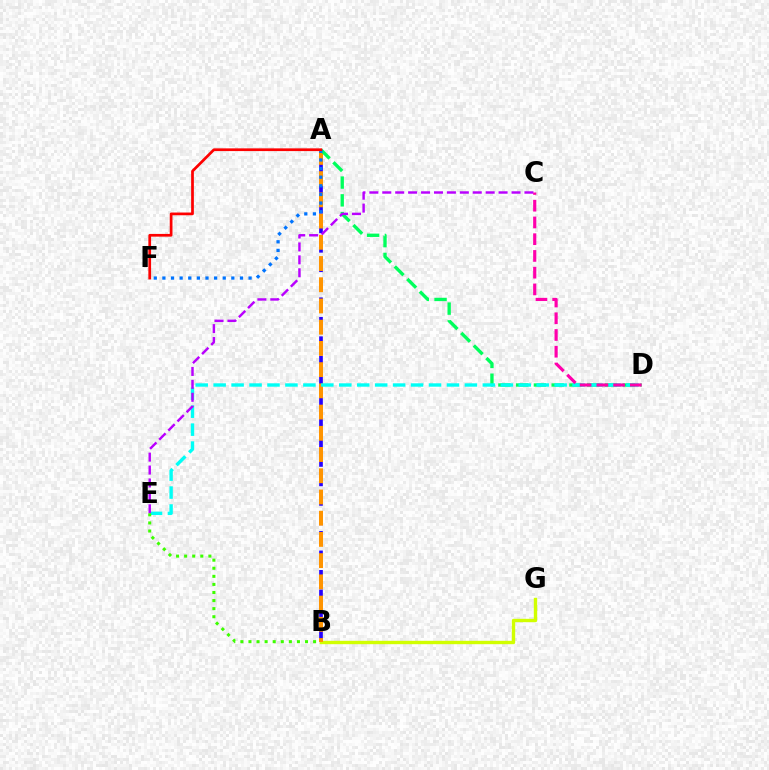{('B', 'G'): [{'color': '#d1ff00', 'line_style': 'solid', 'thickness': 2.43}], ('A', 'B'): [{'color': '#2500ff', 'line_style': 'dashed', 'thickness': 2.64}, {'color': '#ff9400', 'line_style': 'dashed', 'thickness': 2.88}], ('A', 'D'): [{'color': '#00ff5c', 'line_style': 'dashed', 'thickness': 2.41}], ('D', 'E'): [{'color': '#00fff6', 'line_style': 'dashed', 'thickness': 2.44}], ('A', 'F'): [{'color': '#0074ff', 'line_style': 'dotted', 'thickness': 2.34}, {'color': '#ff0000', 'line_style': 'solid', 'thickness': 1.96}], ('C', 'E'): [{'color': '#b900ff', 'line_style': 'dashed', 'thickness': 1.76}], ('C', 'D'): [{'color': '#ff00ac', 'line_style': 'dashed', 'thickness': 2.27}], ('B', 'E'): [{'color': '#3dff00', 'line_style': 'dotted', 'thickness': 2.2}]}